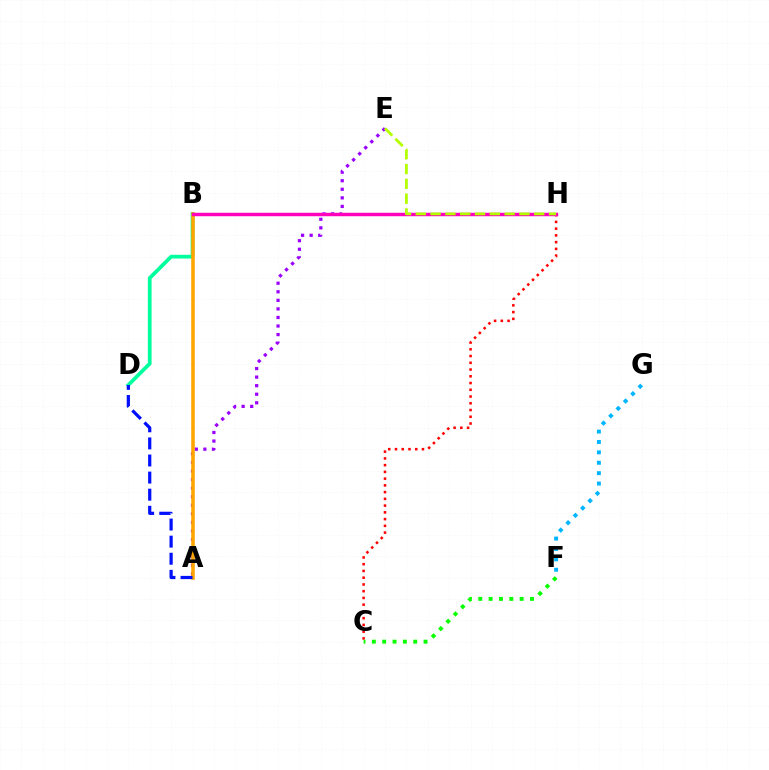{('C', 'H'): [{'color': '#ff0000', 'line_style': 'dotted', 'thickness': 1.83}], ('A', 'E'): [{'color': '#9b00ff', 'line_style': 'dotted', 'thickness': 2.33}], ('B', 'D'): [{'color': '#00ff9d', 'line_style': 'solid', 'thickness': 2.69}], ('C', 'F'): [{'color': '#08ff00', 'line_style': 'dotted', 'thickness': 2.81}], ('A', 'B'): [{'color': '#ffa500', 'line_style': 'solid', 'thickness': 2.58}], ('B', 'H'): [{'color': '#ff00bd', 'line_style': 'solid', 'thickness': 2.47}], ('A', 'D'): [{'color': '#0010ff', 'line_style': 'dashed', 'thickness': 2.32}], ('E', 'H'): [{'color': '#b3ff00', 'line_style': 'dashed', 'thickness': 2.01}], ('F', 'G'): [{'color': '#00b5ff', 'line_style': 'dotted', 'thickness': 2.82}]}